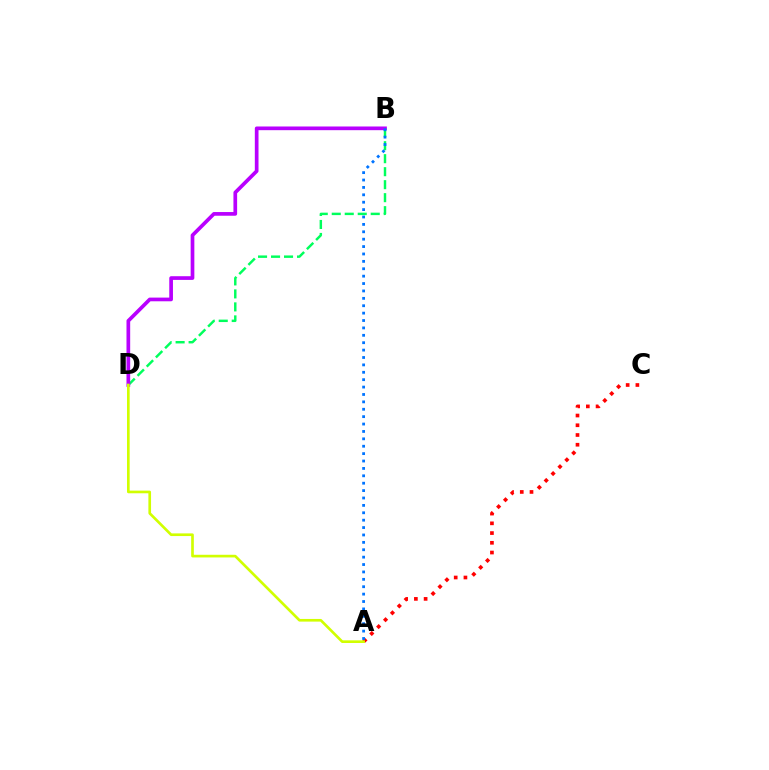{('A', 'C'): [{'color': '#ff0000', 'line_style': 'dotted', 'thickness': 2.65}], ('B', 'D'): [{'color': '#00ff5c', 'line_style': 'dashed', 'thickness': 1.77}, {'color': '#b900ff', 'line_style': 'solid', 'thickness': 2.66}], ('A', 'D'): [{'color': '#d1ff00', 'line_style': 'solid', 'thickness': 1.92}], ('A', 'B'): [{'color': '#0074ff', 'line_style': 'dotted', 'thickness': 2.01}]}